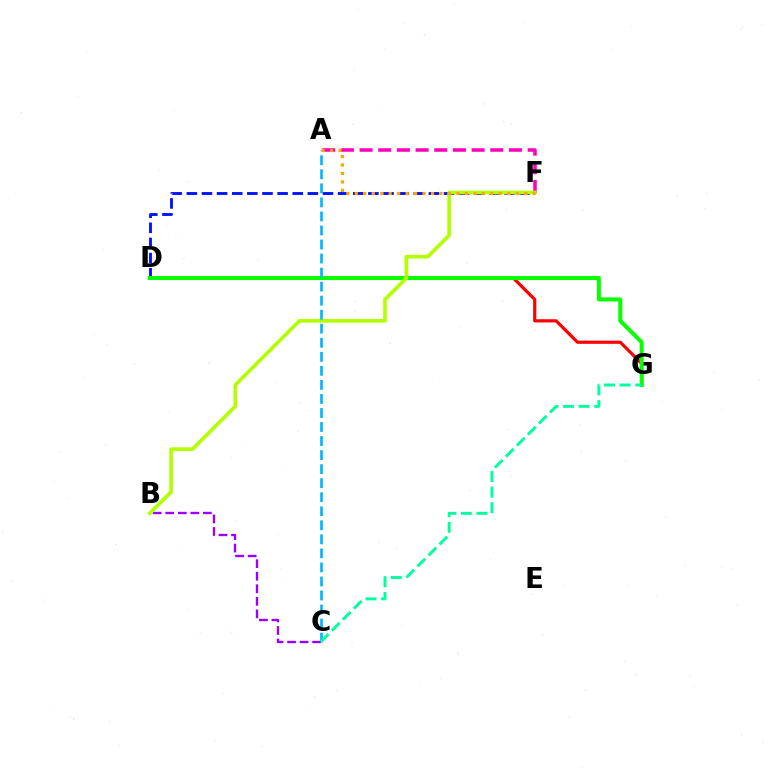{('B', 'C'): [{'color': '#9b00ff', 'line_style': 'dashed', 'thickness': 1.7}], ('D', 'F'): [{'color': '#0010ff', 'line_style': 'dashed', 'thickness': 2.06}], ('A', 'F'): [{'color': '#ff00bd', 'line_style': 'dashed', 'thickness': 2.54}, {'color': '#ffa500', 'line_style': 'dotted', 'thickness': 2.3}], ('D', 'G'): [{'color': '#ff0000', 'line_style': 'solid', 'thickness': 2.3}, {'color': '#08ff00', 'line_style': 'solid', 'thickness': 2.87}], ('B', 'F'): [{'color': '#b3ff00', 'line_style': 'solid', 'thickness': 2.64}], ('A', 'C'): [{'color': '#00b5ff', 'line_style': 'dashed', 'thickness': 1.91}], ('C', 'G'): [{'color': '#00ff9d', 'line_style': 'dashed', 'thickness': 2.12}]}